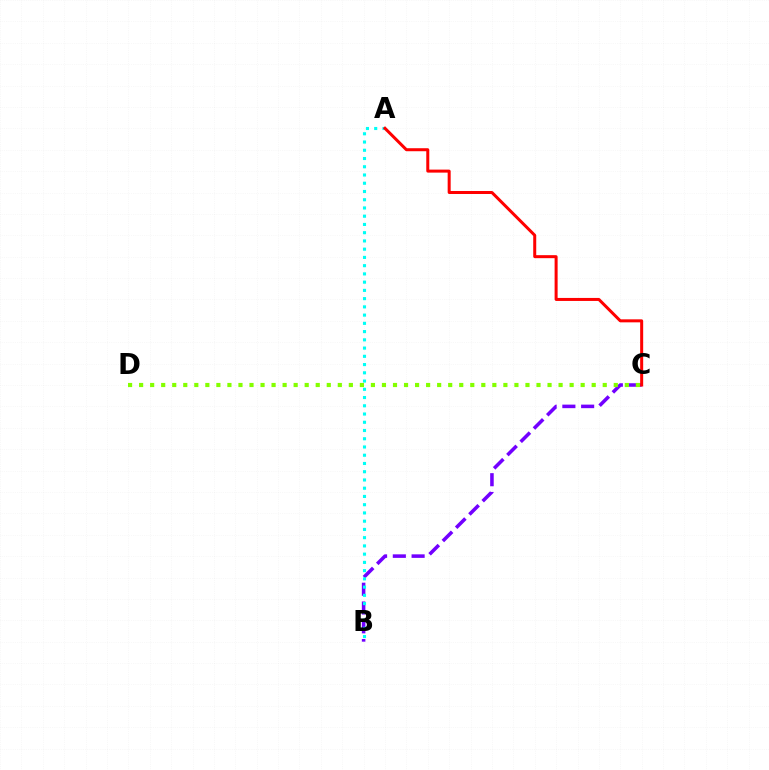{('B', 'C'): [{'color': '#7200ff', 'line_style': 'dashed', 'thickness': 2.55}], ('A', 'B'): [{'color': '#00fff6', 'line_style': 'dotted', 'thickness': 2.24}], ('C', 'D'): [{'color': '#84ff00', 'line_style': 'dotted', 'thickness': 3.0}], ('A', 'C'): [{'color': '#ff0000', 'line_style': 'solid', 'thickness': 2.17}]}